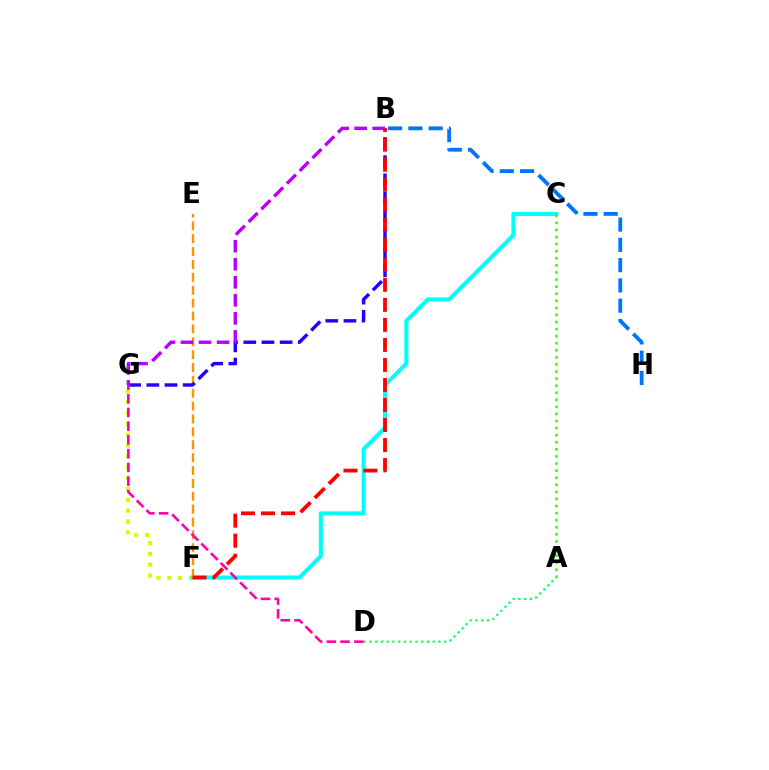{('F', 'G'): [{'color': '#d1ff00', 'line_style': 'dotted', 'thickness': 2.95}], ('C', 'F'): [{'color': '#00fff6', 'line_style': 'solid', 'thickness': 2.91}], ('A', 'C'): [{'color': '#3dff00', 'line_style': 'dotted', 'thickness': 1.92}], ('E', 'F'): [{'color': '#ff9400', 'line_style': 'dashed', 'thickness': 1.75}], ('B', 'H'): [{'color': '#0074ff', 'line_style': 'dashed', 'thickness': 2.75}], ('B', 'G'): [{'color': '#2500ff', 'line_style': 'dashed', 'thickness': 2.47}, {'color': '#b900ff', 'line_style': 'dashed', 'thickness': 2.45}], ('A', 'D'): [{'color': '#00ff5c', 'line_style': 'dotted', 'thickness': 1.56}], ('D', 'G'): [{'color': '#ff00ac', 'line_style': 'dashed', 'thickness': 1.87}], ('B', 'F'): [{'color': '#ff0000', 'line_style': 'dashed', 'thickness': 2.72}]}